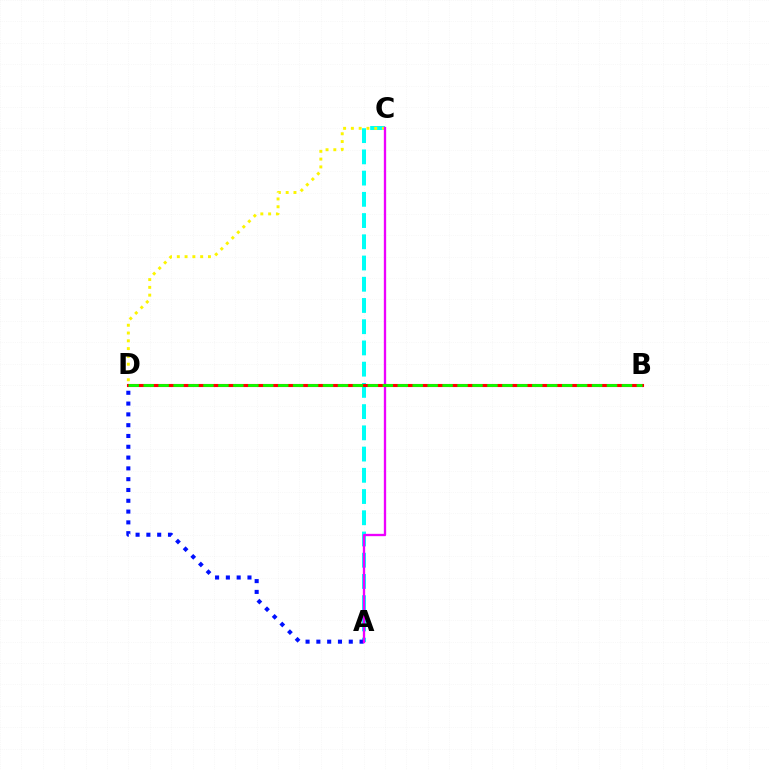{('A', 'C'): [{'color': '#00fff6', 'line_style': 'dashed', 'thickness': 2.88}, {'color': '#ee00ff', 'line_style': 'solid', 'thickness': 1.67}], ('C', 'D'): [{'color': '#fcf500', 'line_style': 'dotted', 'thickness': 2.12}], ('A', 'D'): [{'color': '#0010ff', 'line_style': 'dotted', 'thickness': 2.93}], ('B', 'D'): [{'color': '#ff0000', 'line_style': 'solid', 'thickness': 2.22}, {'color': '#08ff00', 'line_style': 'dashed', 'thickness': 2.03}]}